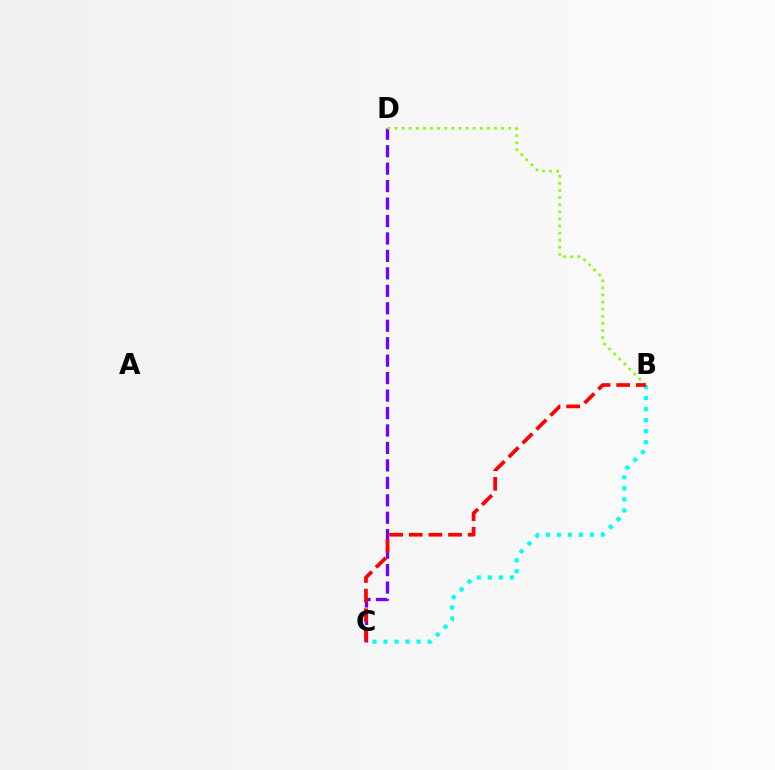{('C', 'D'): [{'color': '#7200ff', 'line_style': 'dashed', 'thickness': 2.37}], ('B', 'D'): [{'color': '#84ff00', 'line_style': 'dotted', 'thickness': 1.93}], ('B', 'C'): [{'color': '#00fff6', 'line_style': 'dotted', 'thickness': 3.0}, {'color': '#ff0000', 'line_style': 'dashed', 'thickness': 2.67}]}